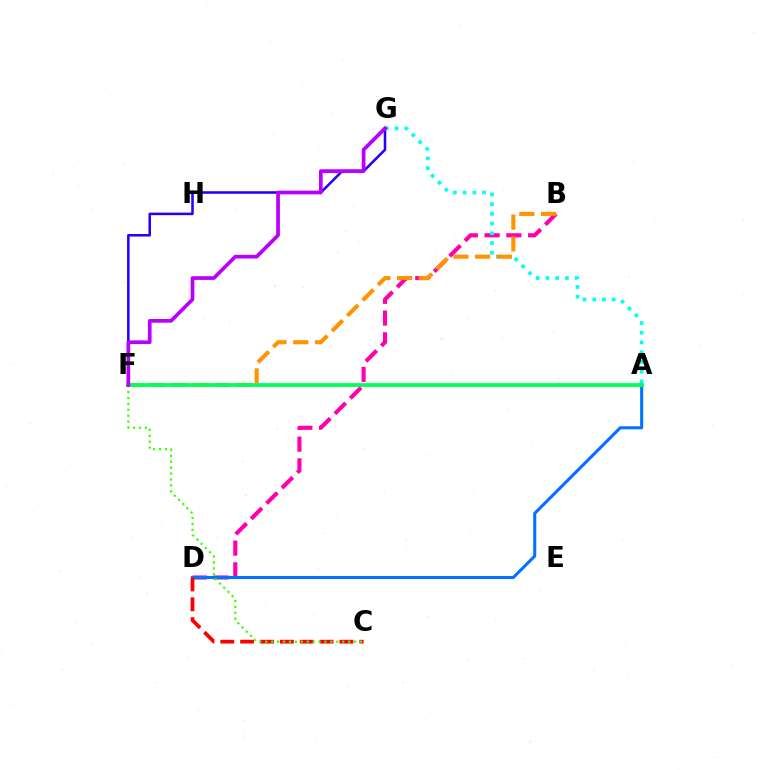{('B', 'D'): [{'color': '#ff00ac', 'line_style': 'dashed', 'thickness': 2.96}], ('A', 'G'): [{'color': '#00fff6', 'line_style': 'dotted', 'thickness': 2.65}], ('B', 'F'): [{'color': '#ff9400', 'line_style': 'dashed', 'thickness': 2.95}], ('A', 'D'): [{'color': '#0074ff', 'line_style': 'solid', 'thickness': 2.22}], ('C', 'D'): [{'color': '#ff0000', 'line_style': 'dashed', 'thickness': 2.7}], ('A', 'F'): [{'color': '#d1ff00', 'line_style': 'dotted', 'thickness': 1.93}, {'color': '#00ff5c', 'line_style': 'solid', 'thickness': 2.7}], ('F', 'G'): [{'color': '#2500ff', 'line_style': 'solid', 'thickness': 1.83}, {'color': '#b900ff', 'line_style': 'solid', 'thickness': 2.66}], ('C', 'F'): [{'color': '#3dff00', 'line_style': 'dotted', 'thickness': 1.61}]}